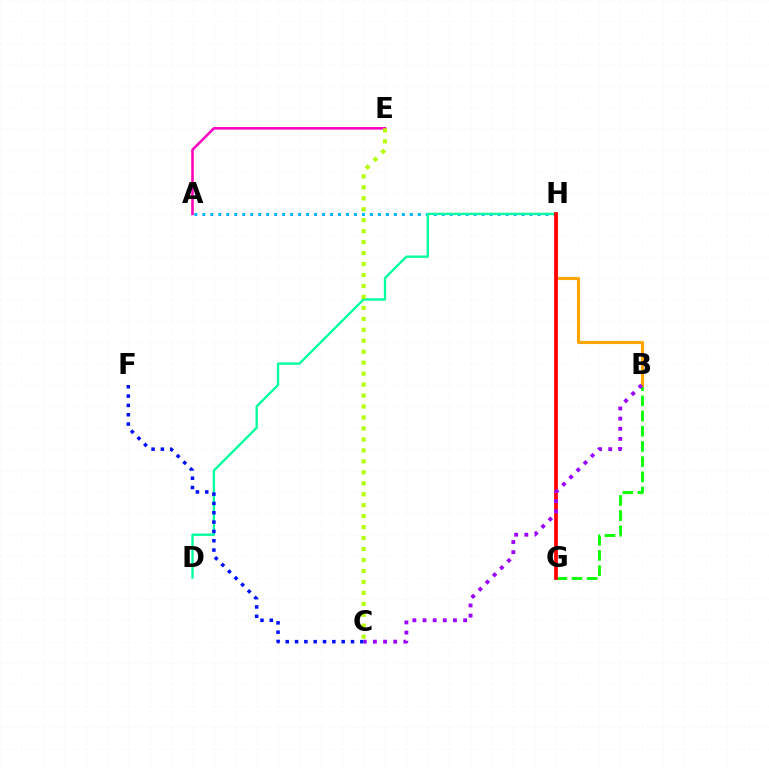{('A', 'E'): [{'color': '#ff00bd', 'line_style': 'solid', 'thickness': 1.85}], ('B', 'G'): [{'color': '#08ff00', 'line_style': 'dashed', 'thickness': 2.06}], ('A', 'H'): [{'color': '#00b5ff', 'line_style': 'dotted', 'thickness': 2.17}], ('D', 'H'): [{'color': '#00ff9d', 'line_style': 'solid', 'thickness': 1.68}], ('B', 'H'): [{'color': '#ffa500', 'line_style': 'solid', 'thickness': 2.23}], ('C', 'E'): [{'color': '#b3ff00', 'line_style': 'dotted', 'thickness': 2.98}], ('G', 'H'): [{'color': '#ff0000', 'line_style': 'solid', 'thickness': 2.69}], ('B', 'C'): [{'color': '#9b00ff', 'line_style': 'dotted', 'thickness': 2.76}], ('C', 'F'): [{'color': '#0010ff', 'line_style': 'dotted', 'thickness': 2.53}]}